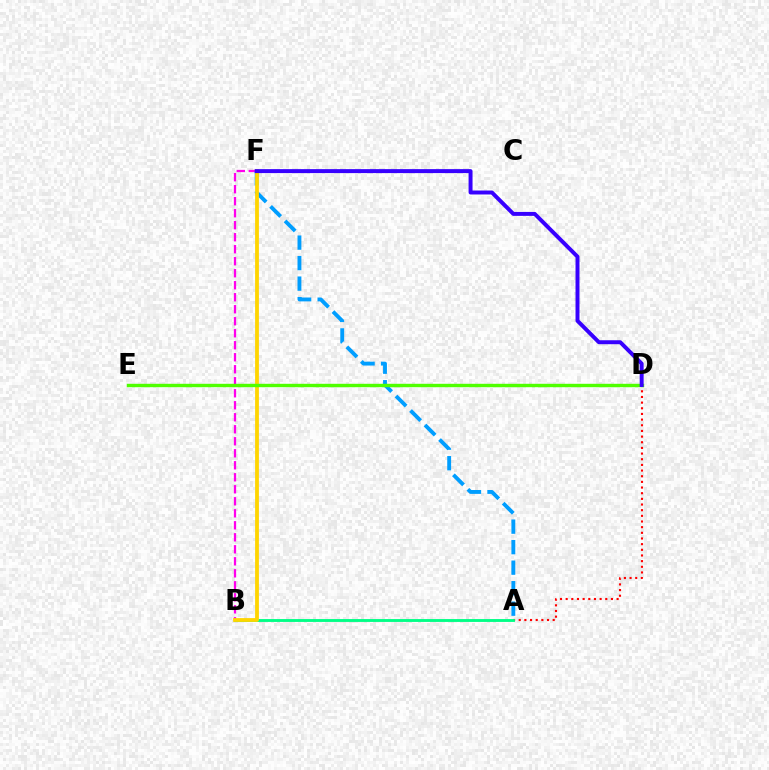{('A', 'D'): [{'color': '#ff0000', 'line_style': 'dotted', 'thickness': 1.54}], ('B', 'F'): [{'color': '#ff00ed', 'line_style': 'dashed', 'thickness': 1.63}, {'color': '#ffd500', 'line_style': 'solid', 'thickness': 2.73}], ('A', 'F'): [{'color': '#009eff', 'line_style': 'dashed', 'thickness': 2.79}], ('A', 'B'): [{'color': '#00ff86', 'line_style': 'solid', 'thickness': 2.07}], ('D', 'E'): [{'color': '#4fff00', 'line_style': 'solid', 'thickness': 2.45}], ('D', 'F'): [{'color': '#3700ff', 'line_style': 'solid', 'thickness': 2.85}]}